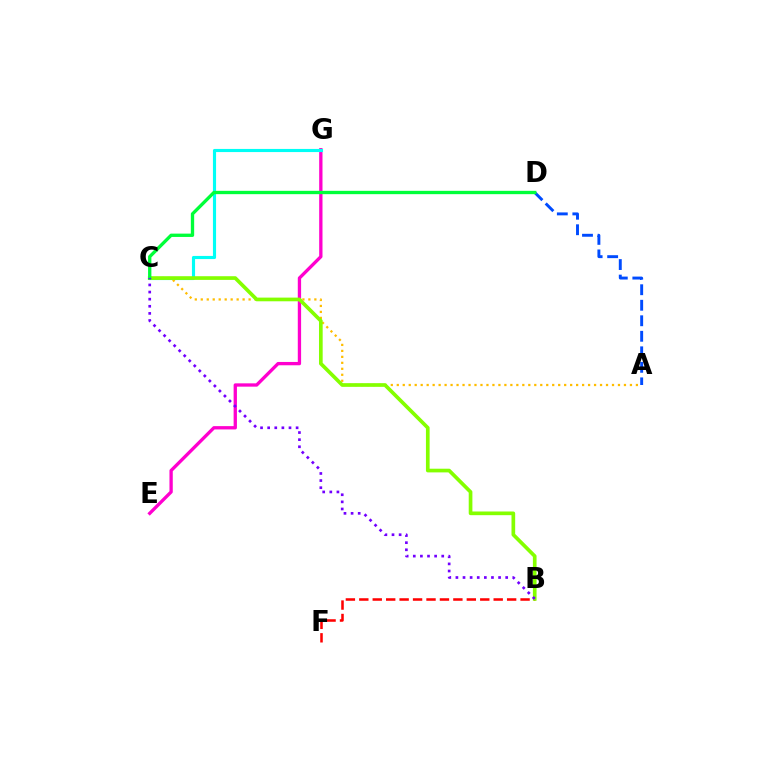{('E', 'G'): [{'color': '#ff00cf', 'line_style': 'solid', 'thickness': 2.39}], ('A', 'D'): [{'color': '#004bff', 'line_style': 'dashed', 'thickness': 2.11}], ('B', 'F'): [{'color': '#ff0000', 'line_style': 'dashed', 'thickness': 1.83}], ('C', 'G'): [{'color': '#00fff6', 'line_style': 'solid', 'thickness': 2.26}], ('A', 'C'): [{'color': '#ffbd00', 'line_style': 'dotted', 'thickness': 1.62}], ('B', 'C'): [{'color': '#84ff00', 'line_style': 'solid', 'thickness': 2.65}, {'color': '#7200ff', 'line_style': 'dotted', 'thickness': 1.93}], ('C', 'D'): [{'color': '#00ff39', 'line_style': 'solid', 'thickness': 2.39}]}